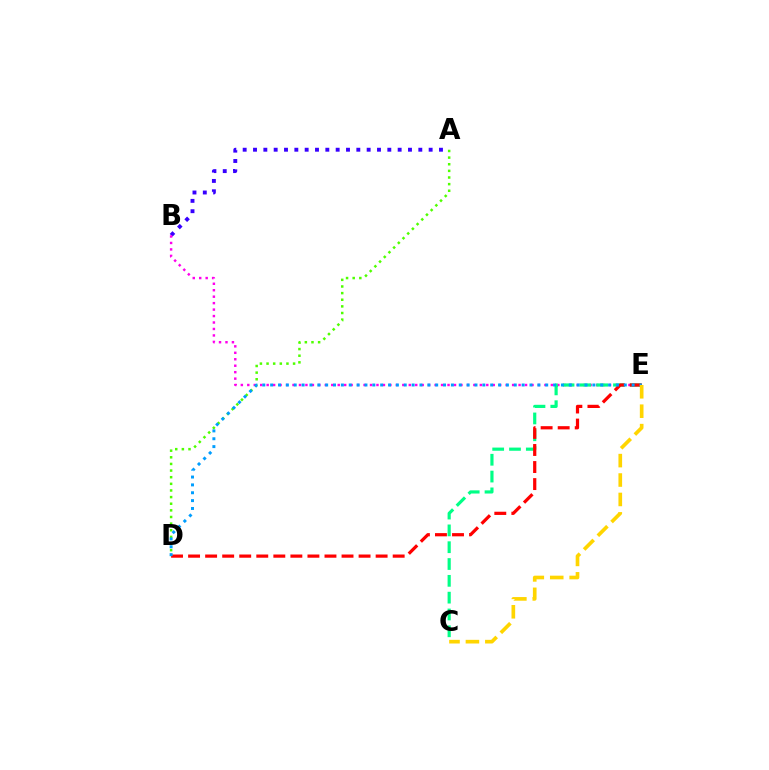{('A', 'D'): [{'color': '#4fff00', 'line_style': 'dotted', 'thickness': 1.8}], ('A', 'B'): [{'color': '#3700ff', 'line_style': 'dotted', 'thickness': 2.81}], ('B', 'E'): [{'color': '#ff00ed', 'line_style': 'dotted', 'thickness': 1.76}], ('C', 'E'): [{'color': '#00ff86', 'line_style': 'dashed', 'thickness': 2.28}, {'color': '#ffd500', 'line_style': 'dashed', 'thickness': 2.64}], ('D', 'E'): [{'color': '#ff0000', 'line_style': 'dashed', 'thickness': 2.32}, {'color': '#009eff', 'line_style': 'dotted', 'thickness': 2.14}]}